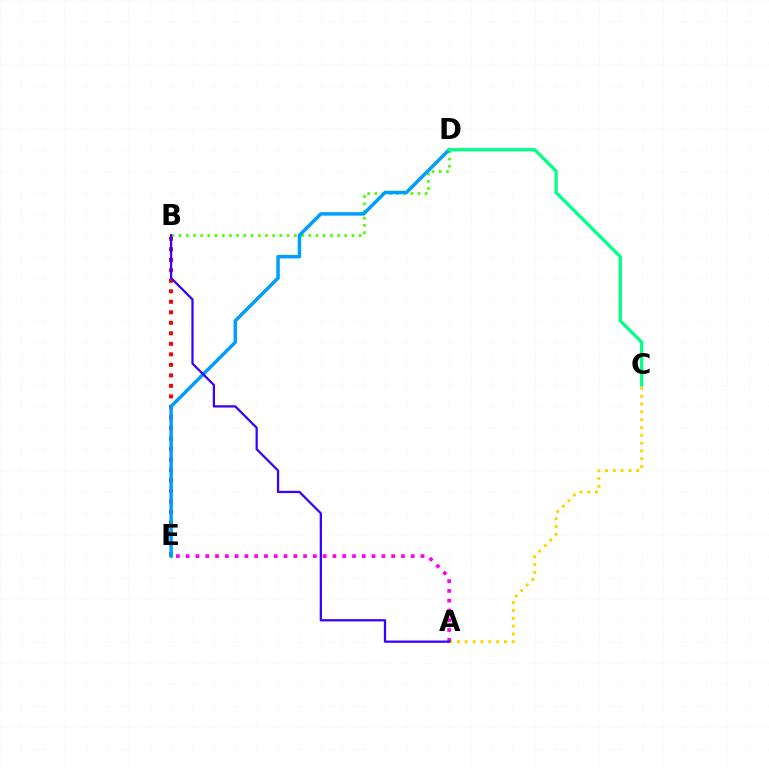{('A', 'C'): [{'color': '#ffd500', 'line_style': 'dotted', 'thickness': 2.12}], ('A', 'E'): [{'color': '#ff00ed', 'line_style': 'dotted', 'thickness': 2.66}], ('B', 'E'): [{'color': '#ff0000', 'line_style': 'dotted', 'thickness': 2.86}], ('B', 'D'): [{'color': '#4fff00', 'line_style': 'dotted', 'thickness': 1.96}], ('D', 'E'): [{'color': '#009eff', 'line_style': 'solid', 'thickness': 2.51}], ('C', 'D'): [{'color': '#00ff86', 'line_style': 'solid', 'thickness': 2.31}], ('A', 'B'): [{'color': '#3700ff', 'line_style': 'solid', 'thickness': 1.62}]}